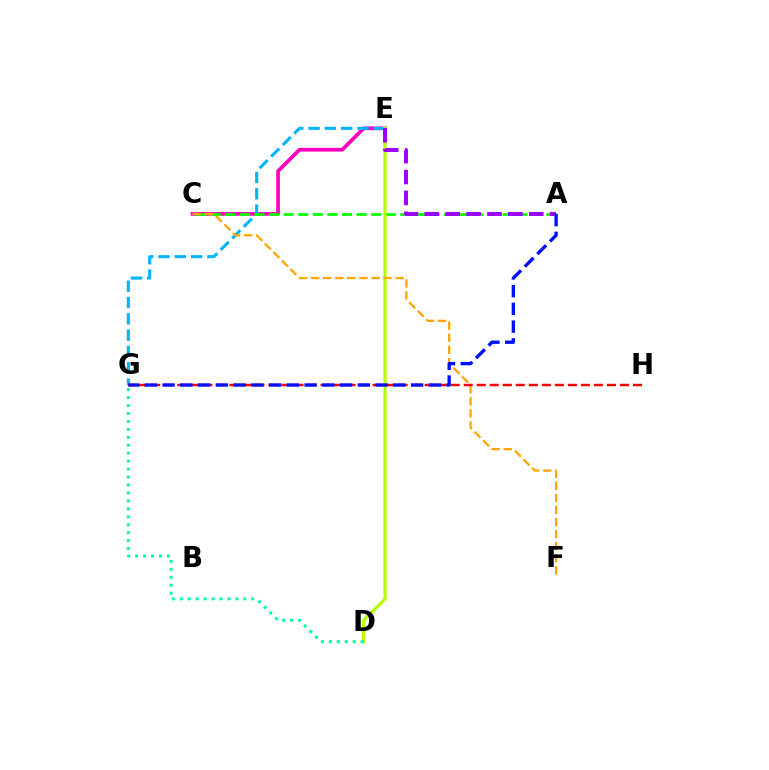{('C', 'E'): [{'color': '#ff00bd', 'line_style': 'solid', 'thickness': 2.67}], ('E', 'G'): [{'color': '#00b5ff', 'line_style': 'dashed', 'thickness': 2.22}], ('A', 'C'): [{'color': '#08ff00', 'line_style': 'dashed', 'thickness': 1.98}], ('D', 'E'): [{'color': '#b3ff00', 'line_style': 'solid', 'thickness': 2.3}], ('C', 'F'): [{'color': '#ffa500', 'line_style': 'dashed', 'thickness': 1.64}], ('G', 'H'): [{'color': '#ff0000', 'line_style': 'dashed', 'thickness': 1.77}], ('A', 'E'): [{'color': '#9b00ff', 'line_style': 'dashed', 'thickness': 2.84}], ('D', 'G'): [{'color': '#00ff9d', 'line_style': 'dotted', 'thickness': 2.16}], ('A', 'G'): [{'color': '#0010ff', 'line_style': 'dashed', 'thickness': 2.41}]}